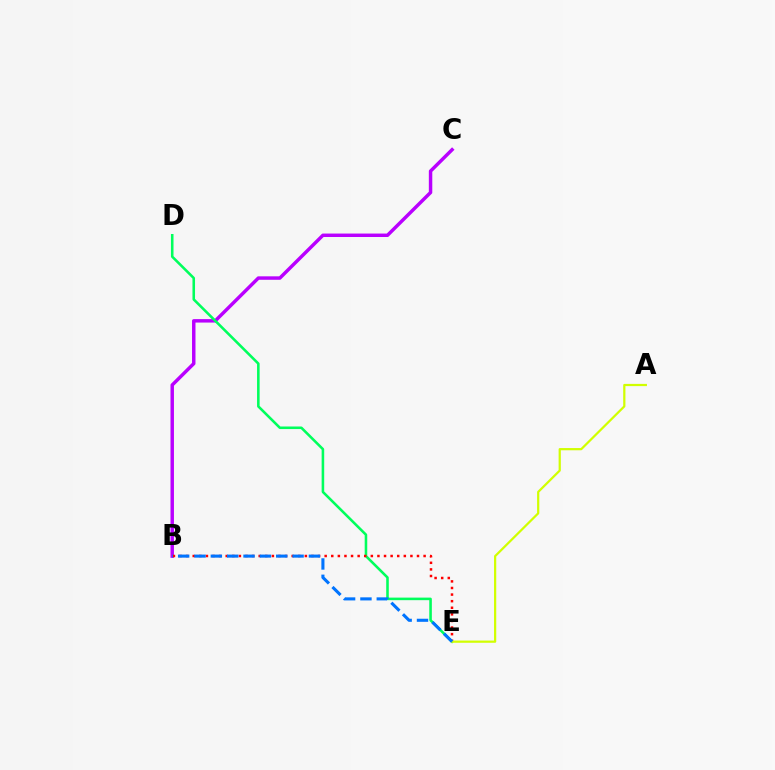{('B', 'C'): [{'color': '#b900ff', 'line_style': 'solid', 'thickness': 2.49}], ('D', 'E'): [{'color': '#00ff5c', 'line_style': 'solid', 'thickness': 1.85}], ('B', 'E'): [{'color': '#ff0000', 'line_style': 'dotted', 'thickness': 1.79}, {'color': '#0074ff', 'line_style': 'dashed', 'thickness': 2.22}], ('A', 'E'): [{'color': '#d1ff00', 'line_style': 'solid', 'thickness': 1.6}]}